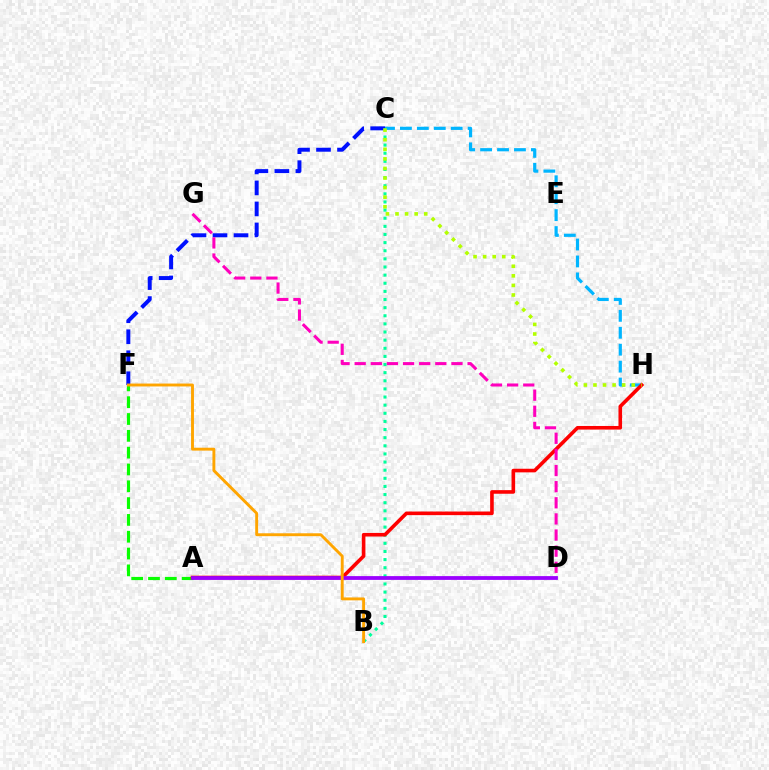{('C', 'F'): [{'color': '#0010ff', 'line_style': 'dashed', 'thickness': 2.85}], ('A', 'F'): [{'color': '#08ff00', 'line_style': 'dashed', 'thickness': 2.28}], ('B', 'C'): [{'color': '#00ff9d', 'line_style': 'dotted', 'thickness': 2.21}], ('C', 'H'): [{'color': '#00b5ff', 'line_style': 'dashed', 'thickness': 2.3}, {'color': '#b3ff00', 'line_style': 'dotted', 'thickness': 2.6}], ('A', 'H'): [{'color': '#ff0000', 'line_style': 'solid', 'thickness': 2.6}], ('A', 'D'): [{'color': '#9b00ff', 'line_style': 'solid', 'thickness': 2.73}], ('B', 'F'): [{'color': '#ffa500', 'line_style': 'solid', 'thickness': 2.09}], ('D', 'G'): [{'color': '#ff00bd', 'line_style': 'dashed', 'thickness': 2.19}]}